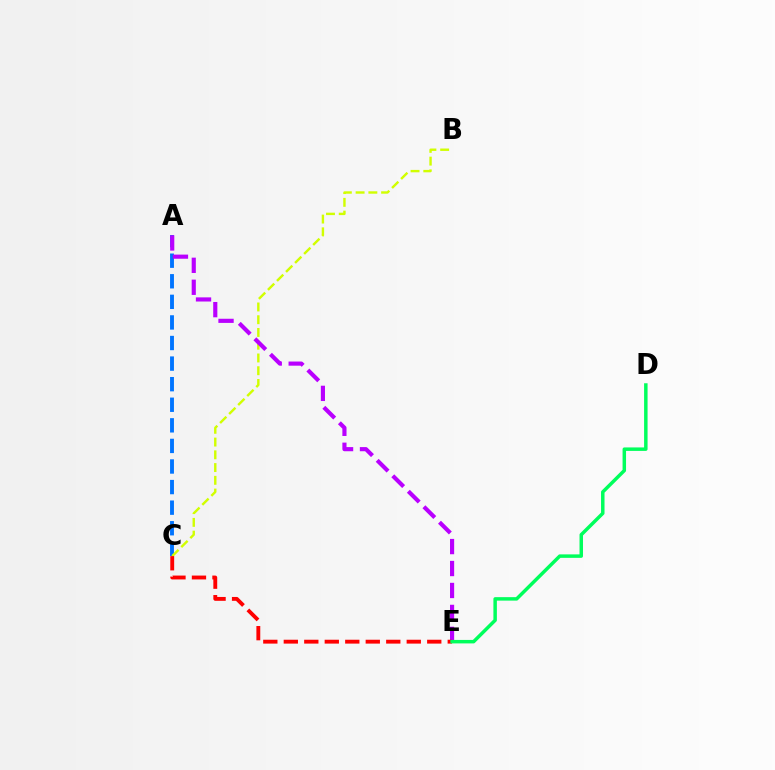{('A', 'C'): [{'color': '#0074ff', 'line_style': 'dashed', 'thickness': 2.8}], ('B', 'C'): [{'color': '#d1ff00', 'line_style': 'dashed', 'thickness': 1.73}], ('A', 'E'): [{'color': '#b900ff', 'line_style': 'dashed', 'thickness': 2.98}], ('C', 'E'): [{'color': '#ff0000', 'line_style': 'dashed', 'thickness': 2.78}], ('D', 'E'): [{'color': '#00ff5c', 'line_style': 'solid', 'thickness': 2.5}]}